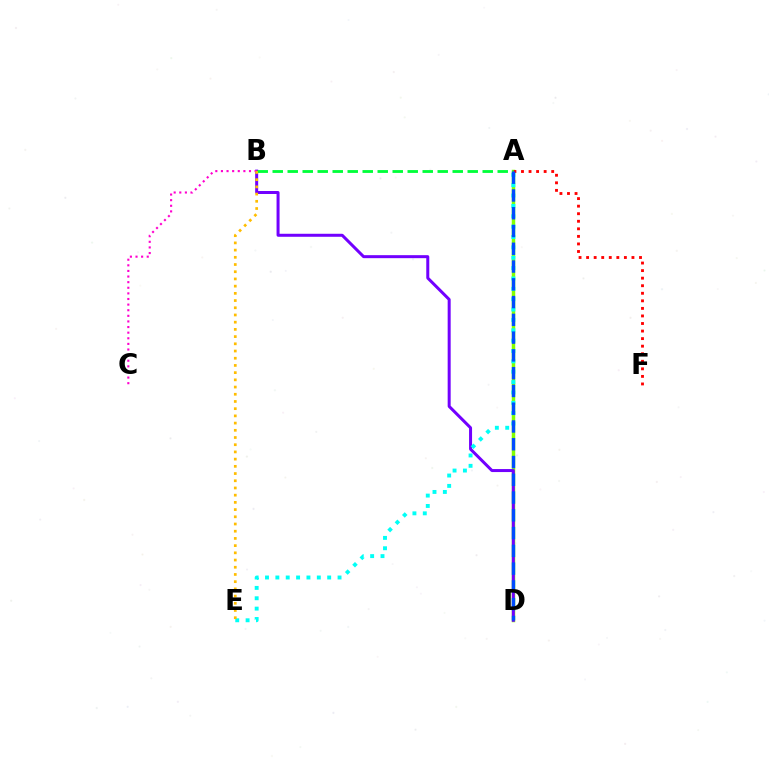{('A', 'D'): [{'color': '#84ff00', 'line_style': 'solid', 'thickness': 2.51}, {'color': '#004bff', 'line_style': 'dashed', 'thickness': 2.41}], ('B', 'D'): [{'color': '#7200ff', 'line_style': 'solid', 'thickness': 2.16}], ('A', 'F'): [{'color': '#ff0000', 'line_style': 'dotted', 'thickness': 2.05}], ('A', 'B'): [{'color': '#00ff39', 'line_style': 'dashed', 'thickness': 2.04}], ('A', 'E'): [{'color': '#00fff6', 'line_style': 'dotted', 'thickness': 2.82}], ('B', 'C'): [{'color': '#ff00cf', 'line_style': 'dotted', 'thickness': 1.52}], ('B', 'E'): [{'color': '#ffbd00', 'line_style': 'dotted', 'thickness': 1.96}]}